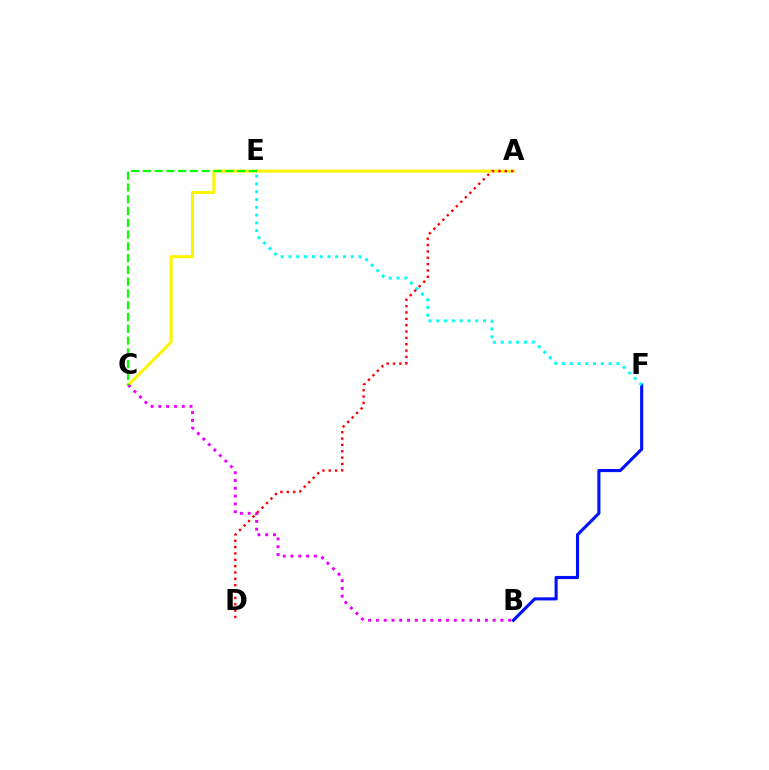{('A', 'C'): [{'color': '#fcf500', 'line_style': 'solid', 'thickness': 2.19}], ('B', 'F'): [{'color': '#0010ff', 'line_style': 'solid', 'thickness': 2.23}], ('E', 'F'): [{'color': '#00fff6', 'line_style': 'dotted', 'thickness': 2.12}], ('B', 'C'): [{'color': '#ee00ff', 'line_style': 'dotted', 'thickness': 2.11}], ('A', 'D'): [{'color': '#ff0000', 'line_style': 'dotted', 'thickness': 1.73}], ('C', 'E'): [{'color': '#08ff00', 'line_style': 'dashed', 'thickness': 1.6}]}